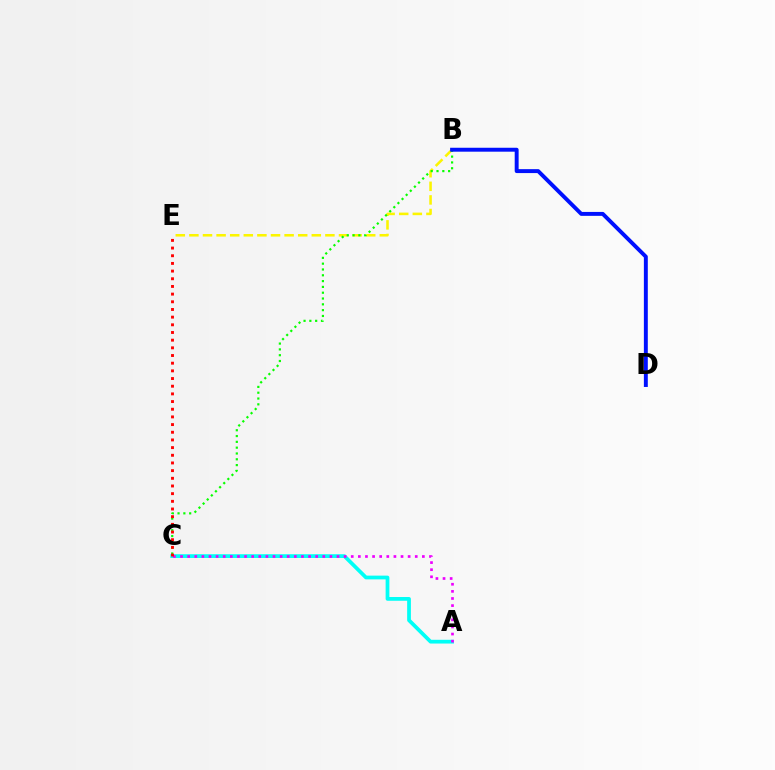{('A', 'C'): [{'color': '#00fff6', 'line_style': 'solid', 'thickness': 2.7}, {'color': '#ee00ff', 'line_style': 'dotted', 'thickness': 1.93}], ('B', 'E'): [{'color': '#fcf500', 'line_style': 'dashed', 'thickness': 1.85}], ('B', 'C'): [{'color': '#08ff00', 'line_style': 'dotted', 'thickness': 1.58}], ('B', 'D'): [{'color': '#0010ff', 'line_style': 'solid', 'thickness': 2.83}], ('C', 'E'): [{'color': '#ff0000', 'line_style': 'dotted', 'thickness': 2.09}]}